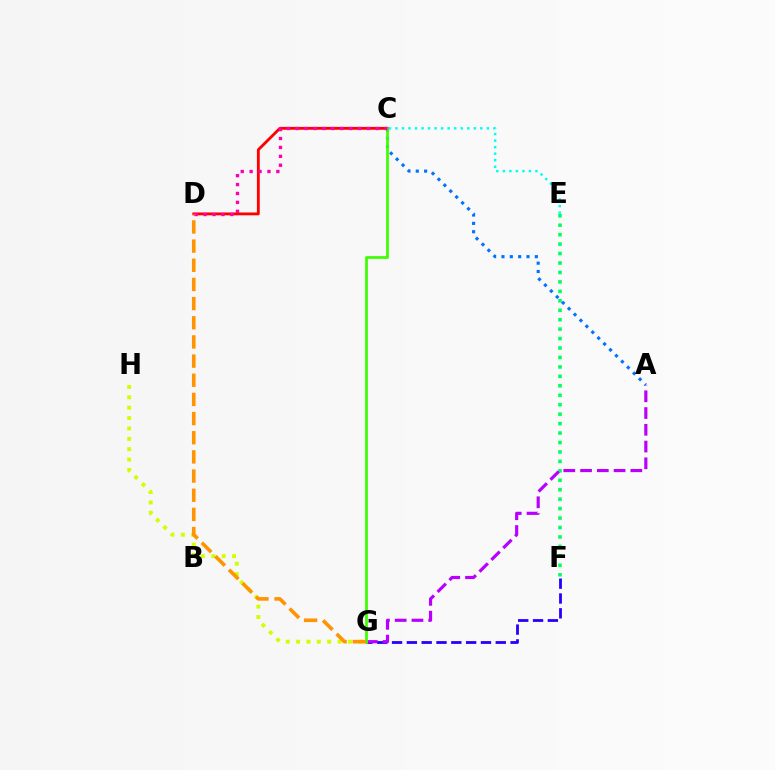{('F', 'G'): [{'color': '#2500ff', 'line_style': 'dashed', 'thickness': 2.01}], ('C', 'D'): [{'color': '#ff0000', 'line_style': 'solid', 'thickness': 2.04}, {'color': '#ff00ac', 'line_style': 'dotted', 'thickness': 2.42}], ('E', 'F'): [{'color': '#00ff5c', 'line_style': 'dotted', 'thickness': 2.57}], ('G', 'H'): [{'color': '#d1ff00', 'line_style': 'dotted', 'thickness': 2.82}], ('A', 'C'): [{'color': '#0074ff', 'line_style': 'dotted', 'thickness': 2.27}], ('A', 'G'): [{'color': '#b900ff', 'line_style': 'dashed', 'thickness': 2.28}], ('C', 'E'): [{'color': '#00fff6', 'line_style': 'dotted', 'thickness': 1.77}], ('C', 'G'): [{'color': '#3dff00', 'line_style': 'solid', 'thickness': 1.97}], ('D', 'G'): [{'color': '#ff9400', 'line_style': 'dashed', 'thickness': 2.6}]}